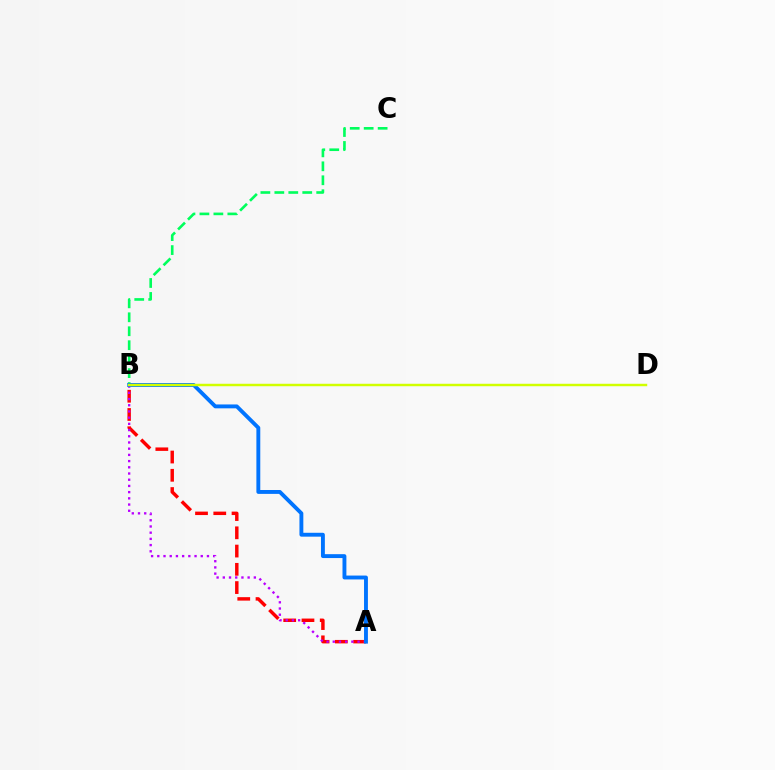{('B', 'C'): [{'color': '#00ff5c', 'line_style': 'dashed', 'thickness': 1.9}], ('A', 'B'): [{'color': '#ff0000', 'line_style': 'dashed', 'thickness': 2.48}, {'color': '#b900ff', 'line_style': 'dotted', 'thickness': 1.69}, {'color': '#0074ff', 'line_style': 'solid', 'thickness': 2.8}], ('B', 'D'): [{'color': '#d1ff00', 'line_style': 'solid', 'thickness': 1.77}]}